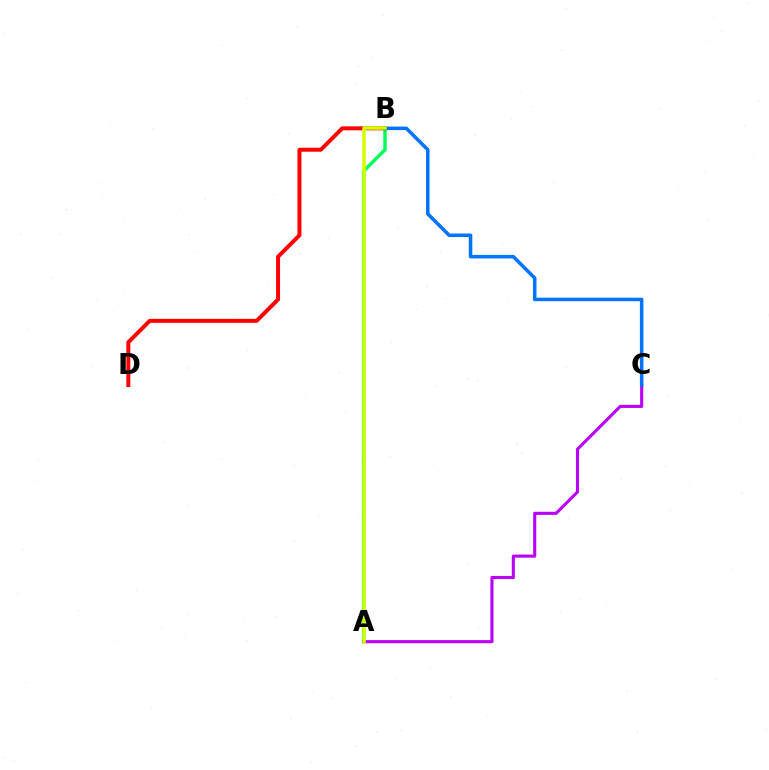{('A', 'B'): [{'color': '#00ff5c', 'line_style': 'solid', 'thickness': 2.5}, {'color': '#d1ff00', 'line_style': 'solid', 'thickness': 2.52}], ('A', 'C'): [{'color': '#b900ff', 'line_style': 'solid', 'thickness': 2.23}], ('B', 'D'): [{'color': '#ff0000', 'line_style': 'solid', 'thickness': 2.86}], ('B', 'C'): [{'color': '#0074ff', 'line_style': 'solid', 'thickness': 2.54}]}